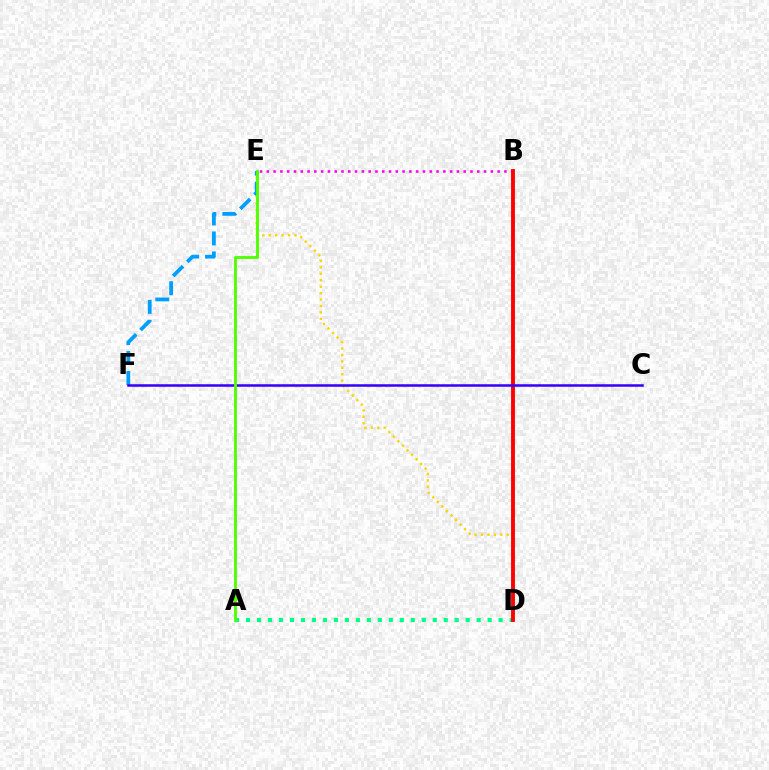{('B', 'E'): [{'color': '#ff00ed', 'line_style': 'dotted', 'thickness': 1.84}], ('D', 'E'): [{'color': '#ffd500', 'line_style': 'dotted', 'thickness': 1.75}], ('E', 'F'): [{'color': '#009eff', 'line_style': 'dashed', 'thickness': 2.72}], ('A', 'D'): [{'color': '#00ff86', 'line_style': 'dotted', 'thickness': 2.98}], ('B', 'D'): [{'color': '#ff0000', 'line_style': 'solid', 'thickness': 2.78}], ('C', 'F'): [{'color': '#3700ff', 'line_style': 'solid', 'thickness': 1.82}], ('A', 'E'): [{'color': '#4fff00', 'line_style': 'solid', 'thickness': 2.05}]}